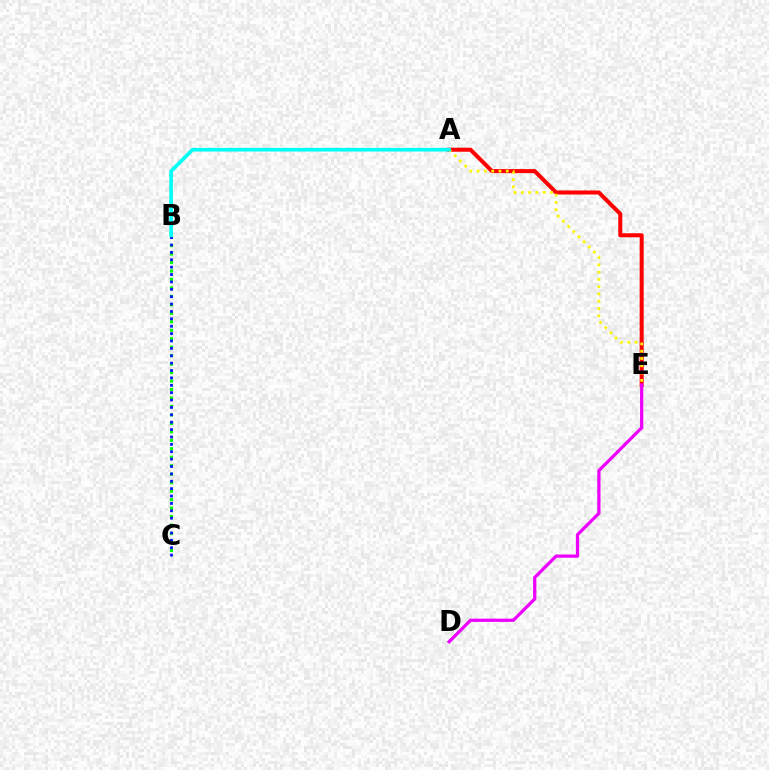{('B', 'C'): [{'color': '#08ff00', 'line_style': 'dotted', 'thickness': 2.3}, {'color': '#0010ff', 'line_style': 'dotted', 'thickness': 2.01}], ('A', 'E'): [{'color': '#ff0000', 'line_style': 'solid', 'thickness': 2.9}, {'color': '#fcf500', 'line_style': 'dotted', 'thickness': 1.98}], ('A', 'B'): [{'color': '#00fff6', 'line_style': 'solid', 'thickness': 2.62}], ('D', 'E'): [{'color': '#ee00ff', 'line_style': 'solid', 'thickness': 2.33}]}